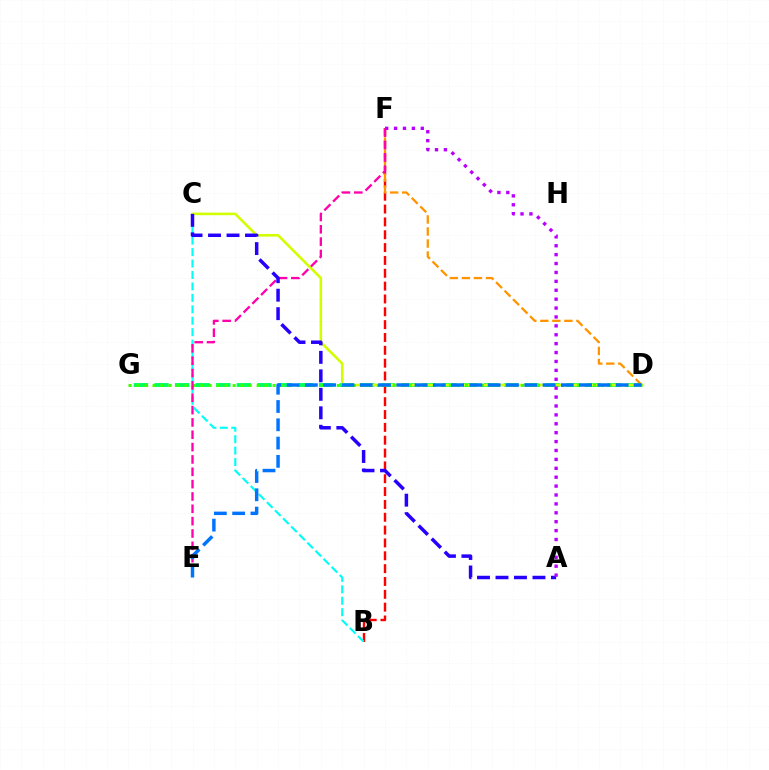{('D', 'G'): [{'color': '#00ff5c', 'line_style': 'dashed', 'thickness': 2.8}, {'color': '#3dff00', 'line_style': 'dotted', 'thickness': 2.18}], ('B', 'F'): [{'color': '#ff0000', 'line_style': 'dashed', 'thickness': 1.74}], ('D', 'F'): [{'color': '#ff9400', 'line_style': 'dashed', 'thickness': 1.63}], ('C', 'D'): [{'color': '#d1ff00', 'line_style': 'solid', 'thickness': 1.86}], ('B', 'C'): [{'color': '#00fff6', 'line_style': 'dashed', 'thickness': 1.55}], ('E', 'F'): [{'color': '#ff00ac', 'line_style': 'dashed', 'thickness': 1.68}], ('D', 'E'): [{'color': '#0074ff', 'line_style': 'dashed', 'thickness': 2.48}], ('A', 'C'): [{'color': '#2500ff', 'line_style': 'dashed', 'thickness': 2.51}], ('A', 'F'): [{'color': '#b900ff', 'line_style': 'dotted', 'thickness': 2.42}]}